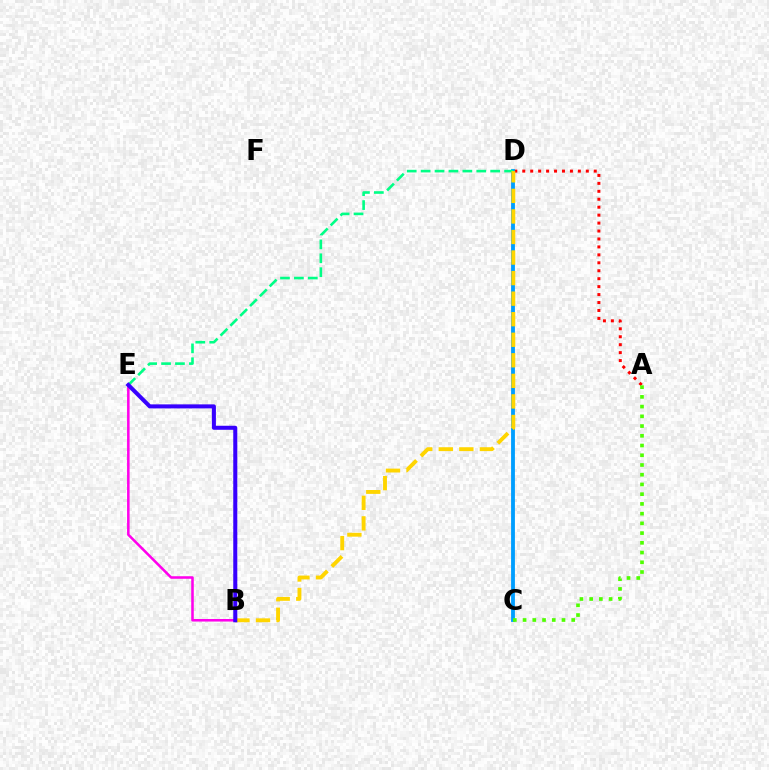{('A', 'D'): [{'color': '#ff0000', 'line_style': 'dotted', 'thickness': 2.16}], ('C', 'D'): [{'color': '#009eff', 'line_style': 'solid', 'thickness': 2.76}], ('D', 'E'): [{'color': '#00ff86', 'line_style': 'dashed', 'thickness': 1.89}], ('B', 'D'): [{'color': '#ffd500', 'line_style': 'dashed', 'thickness': 2.79}], ('A', 'C'): [{'color': '#4fff00', 'line_style': 'dotted', 'thickness': 2.64}], ('B', 'E'): [{'color': '#ff00ed', 'line_style': 'solid', 'thickness': 1.83}, {'color': '#3700ff', 'line_style': 'solid', 'thickness': 2.91}]}